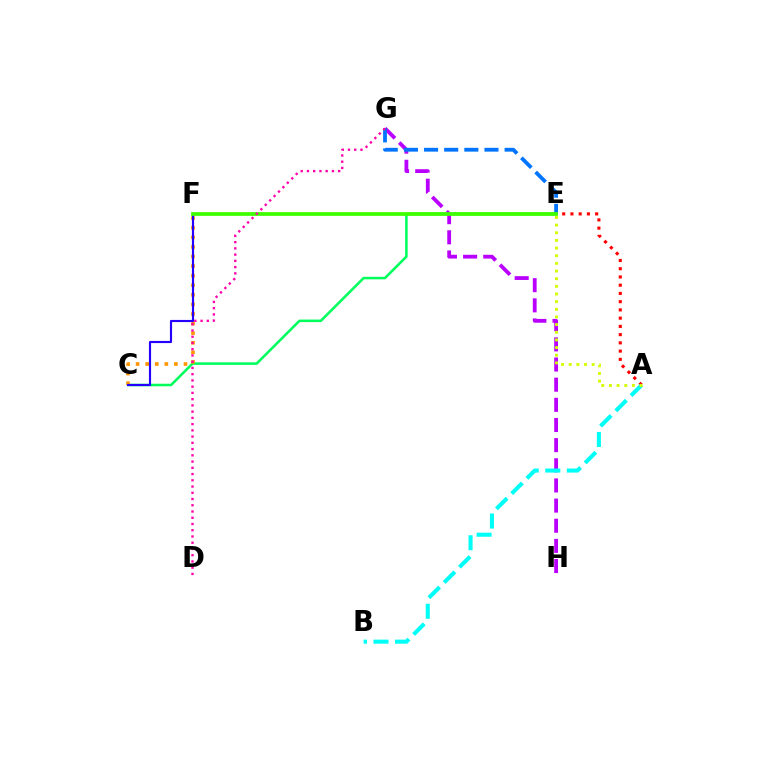{('A', 'E'): [{'color': '#ff0000', 'line_style': 'dotted', 'thickness': 2.24}, {'color': '#d1ff00', 'line_style': 'dotted', 'thickness': 2.08}], ('C', 'E'): [{'color': '#00ff5c', 'line_style': 'solid', 'thickness': 1.84}], ('G', 'H'): [{'color': '#b900ff', 'line_style': 'dashed', 'thickness': 2.74}], ('E', 'G'): [{'color': '#0074ff', 'line_style': 'dashed', 'thickness': 2.74}], ('C', 'F'): [{'color': '#ff9400', 'line_style': 'dotted', 'thickness': 2.6}, {'color': '#2500ff', 'line_style': 'solid', 'thickness': 1.55}], ('A', 'B'): [{'color': '#00fff6', 'line_style': 'dashed', 'thickness': 2.93}], ('E', 'F'): [{'color': '#3dff00', 'line_style': 'solid', 'thickness': 2.69}], ('D', 'G'): [{'color': '#ff00ac', 'line_style': 'dotted', 'thickness': 1.7}]}